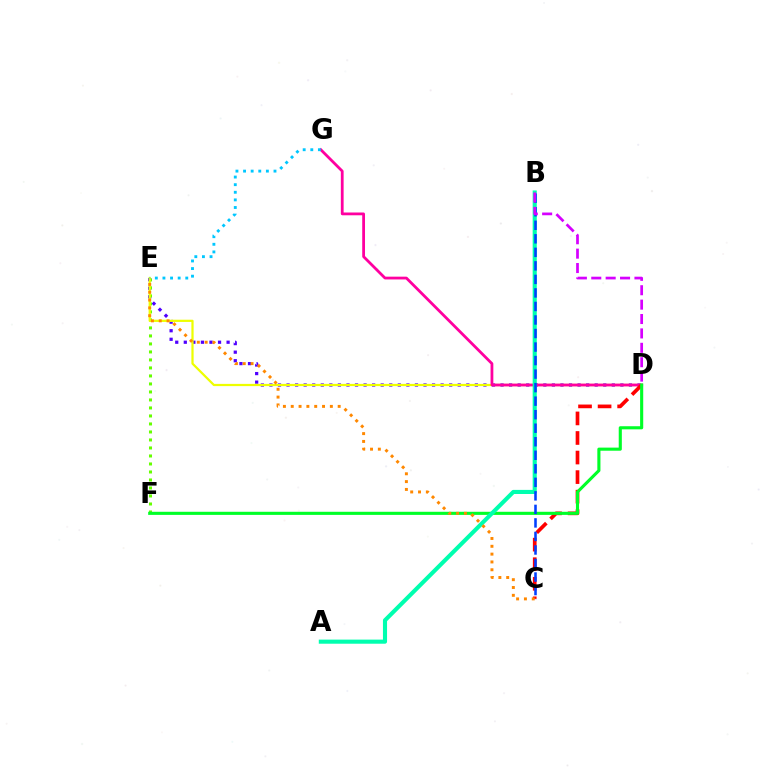{('D', 'E'): [{'color': '#4f00ff', 'line_style': 'dotted', 'thickness': 2.33}, {'color': '#eeff00', 'line_style': 'solid', 'thickness': 1.61}], ('E', 'F'): [{'color': '#66ff00', 'line_style': 'dotted', 'thickness': 2.17}], ('D', 'G'): [{'color': '#ff00a0', 'line_style': 'solid', 'thickness': 2.0}], ('C', 'D'): [{'color': '#ff0000', 'line_style': 'dashed', 'thickness': 2.66}], ('D', 'F'): [{'color': '#00ff27', 'line_style': 'solid', 'thickness': 2.24}], ('A', 'B'): [{'color': '#00ffaf', 'line_style': 'solid', 'thickness': 2.96}], ('B', 'C'): [{'color': '#003fff', 'line_style': 'dashed', 'thickness': 1.84}], ('C', 'E'): [{'color': '#ff8800', 'line_style': 'dotted', 'thickness': 2.13}], ('B', 'D'): [{'color': '#d600ff', 'line_style': 'dashed', 'thickness': 1.96}], ('E', 'G'): [{'color': '#00c7ff', 'line_style': 'dotted', 'thickness': 2.07}]}